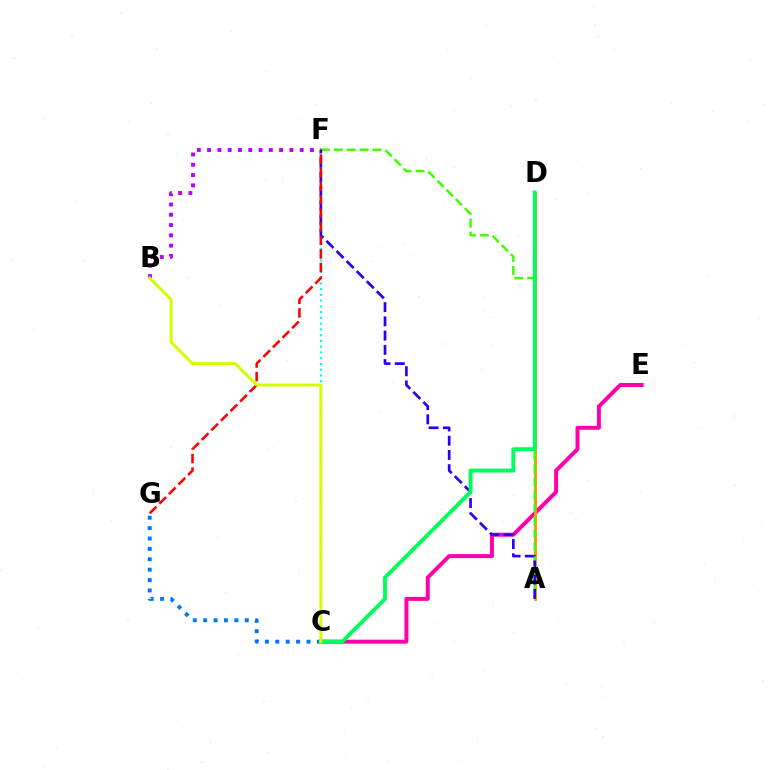{('C', 'F'): [{'color': '#00fff6', 'line_style': 'dotted', 'thickness': 1.56}], ('B', 'F'): [{'color': '#b900ff', 'line_style': 'dotted', 'thickness': 2.79}], ('C', 'E'): [{'color': '#ff00ac', 'line_style': 'solid', 'thickness': 2.86}], ('A', 'D'): [{'color': '#ff9400', 'line_style': 'solid', 'thickness': 2.07}], ('A', 'F'): [{'color': '#3dff00', 'line_style': 'dashed', 'thickness': 1.76}, {'color': '#2500ff', 'line_style': 'dashed', 'thickness': 1.94}], ('C', 'G'): [{'color': '#0074ff', 'line_style': 'dotted', 'thickness': 2.82}], ('C', 'D'): [{'color': '#00ff5c', 'line_style': 'solid', 'thickness': 2.8}], ('F', 'G'): [{'color': '#ff0000', 'line_style': 'dashed', 'thickness': 1.84}], ('B', 'C'): [{'color': '#d1ff00', 'line_style': 'solid', 'thickness': 2.13}]}